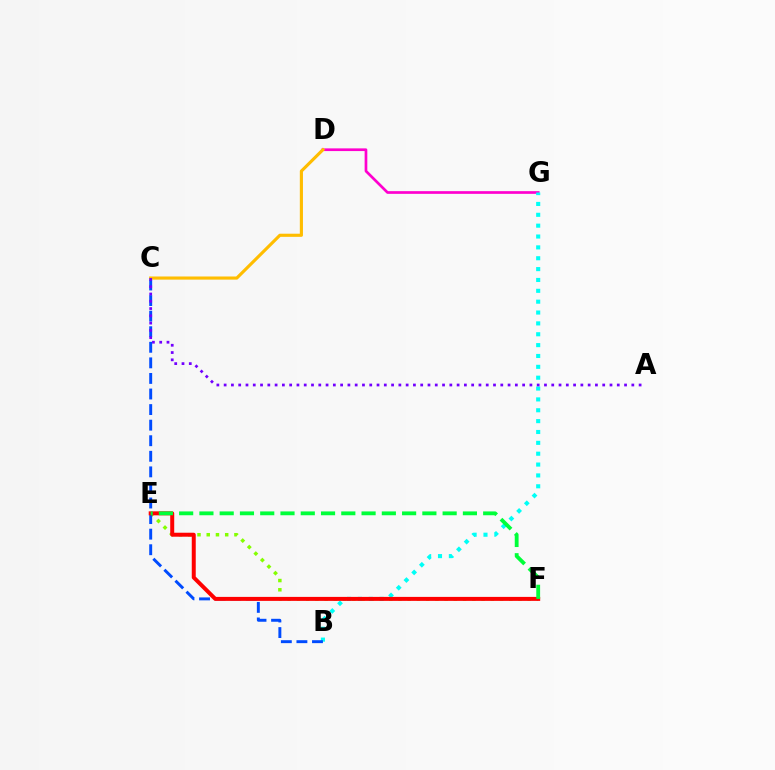{('D', 'G'): [{'color': '#ff00cf', 'line_style': 'solid', 'thickness': 1.94}], ('E', 'F'): [{'color': '#84ff00', 'line_style': 'dotted', 'thickness': 2.51}, {'color': '#ff0000', 'line_style': 'solid', 'thickness': 2.87}, {'color': '#00ff39', 'line_style': 'dashed', 'thickness': 2.75}], ('B', 'G'): [{'color': '#00fff6', 'line_style': 'dotted', 'thickness': 2.95}], ('B', 'C'): [{'color': '#004bff', 'line_style': 'dashed', 'thickness': 2.12}], ('C', 'D'): [{'color': '#ffbd00', 'line_style': 'solid', 'thickness': 2.26}], ('A', 'C'): [{'color': '#7200ff', 'line_style': 'dotted', 'thickness': 1.98}]}